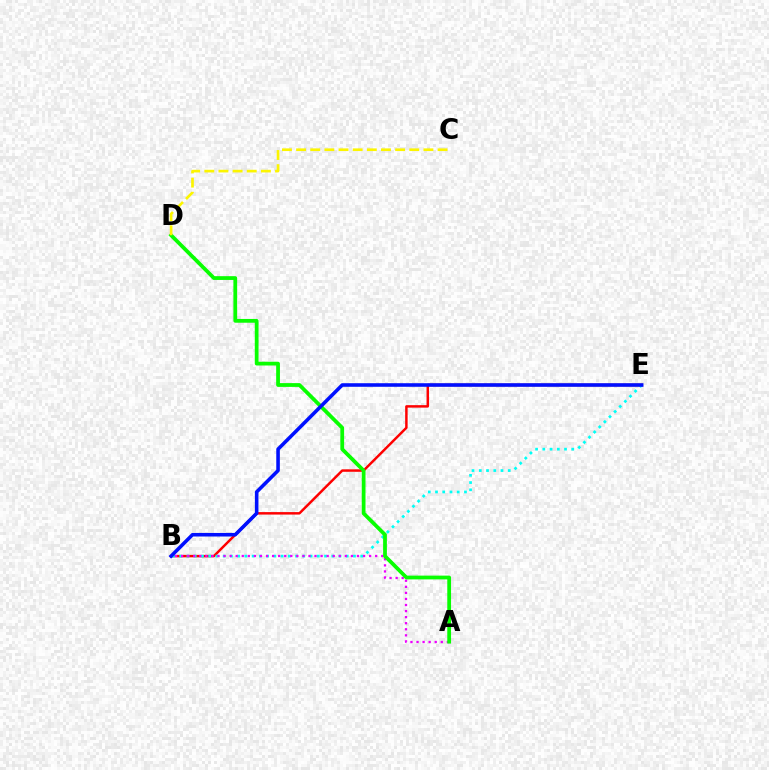{('B', 'E'): [{'color': '#ff0000', 'line_style': 'solid', 'thickness': 1.78}, {'color': '#00fff6', 'line_style': 'dotted', 'thickness': 1.97}, {'color': '#0010ff', 'line_style': 'solid', 'thickness': 2.57}], ('A', 'B'): [{'color': '#ee00ff', 'line_style': 'dotted', 'thickness': 1.65}], ('A', 'D'): [{'color': '#08ff00', 'line_style': 'solid', 'thickness': 2.72}], ('C', 'D'): [{'color': '#fcf500', 'line_style': 'dashed', 'thickness': 1.92}]}